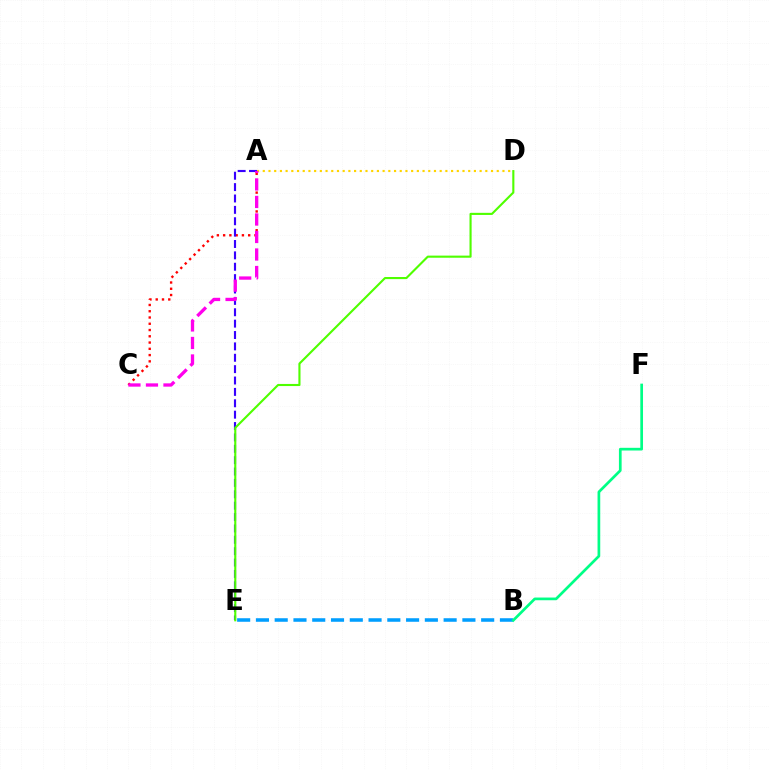{('B', 'E'): [{'color': '#009eff', 'line_style': 'dashed', 'thickness': 2.55}], ('A', 'D'): [{'color': '#ffd500', 'line_style': 'dotted', 'thickness': 1.55}], ('A', 'C'): [{'color': '#ff0000', 'line_style': 'dotted', 'thickness': 1.7}, {'color': '#ff00ed', 'line_style': 'dashed', 'thickness': 2.38}], ('B', 'F'): [{'color': '#00ff86', 'line_style': 'solid', 'thickness': 1.95}], ('A', 'E'): [{'color': '#3700ff', 'line_style': 'dashed', 'thickness': 1.55}], ('D', 'E'): [{'color': '#4fff00', 'line_style': 'solid', 'thickness': 1.52}]}